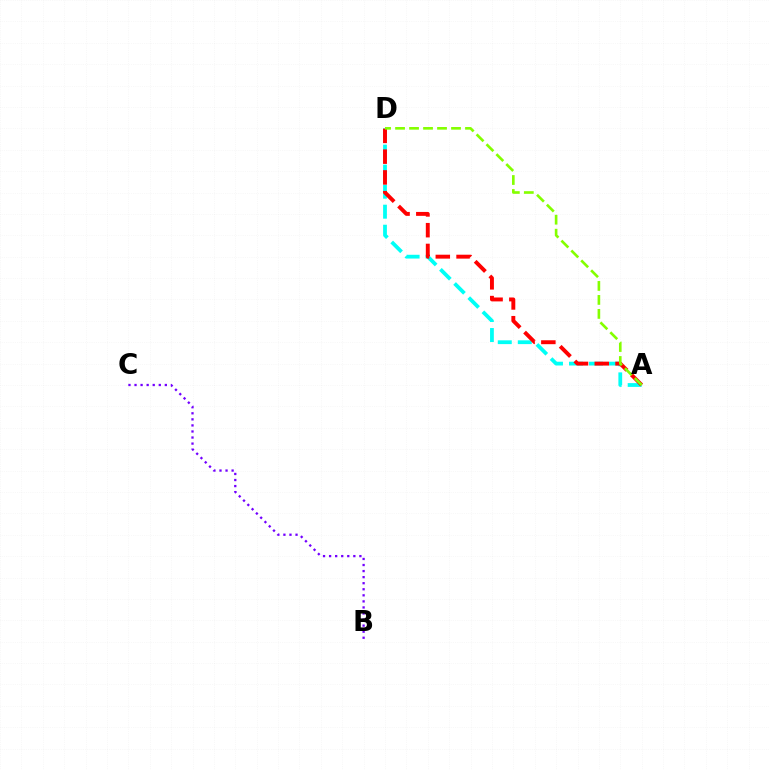{('A', 'D'): [{'color': '#00fff6', 'line_style': 'dashed', 'thickness': 2.72}, {'color': '#ff0000', 'line_style': 'dashed', 'thickness': 2.82}, {'color': '#84ff00', 'line_style': 'dashed', 'thickness': 1.9}], ('B', 'C'): [{'color': '#7200ff', 'line_style': 'dotted', 'thickness': 1.65}]}